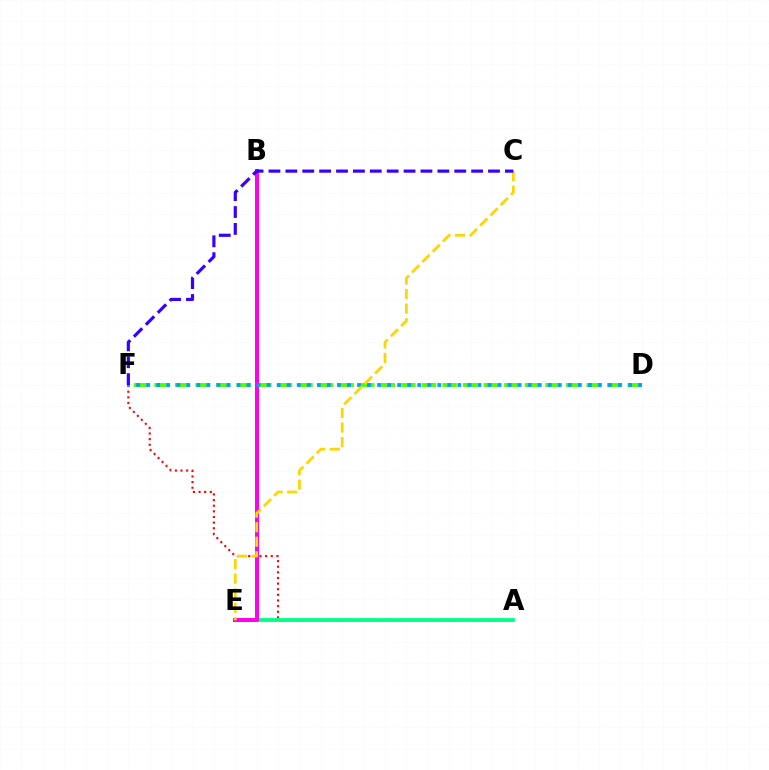{('A', 'F'): [{'color': '#ff0000', 'line_style': 'dotted', 'thickness': 1.53}], ('A', 'E'): [{'color': '#00ff86', 'line_style': 'solid', 'thickness': 2.73}], ('D', 'F'): [{'color': '#4fff00', 'line_style': 'dashed', 'thickness': 2.8}, {'color': '#009eff', 'line_style': 'dotted', 'thickness': 2.73}], ('B', 'E'): [{'color': '#ff00ed', 'line_style': 'solid', 'thickness': 2.87}], ('C', 'E'): [{'color': '#ffd500', 'line_style': 'dashed', 'thickness': 1.98}], ('C', 'F'): [{'color': '#3700ff', 'line_style': 'dashed', 'thickness': 2.29}]}